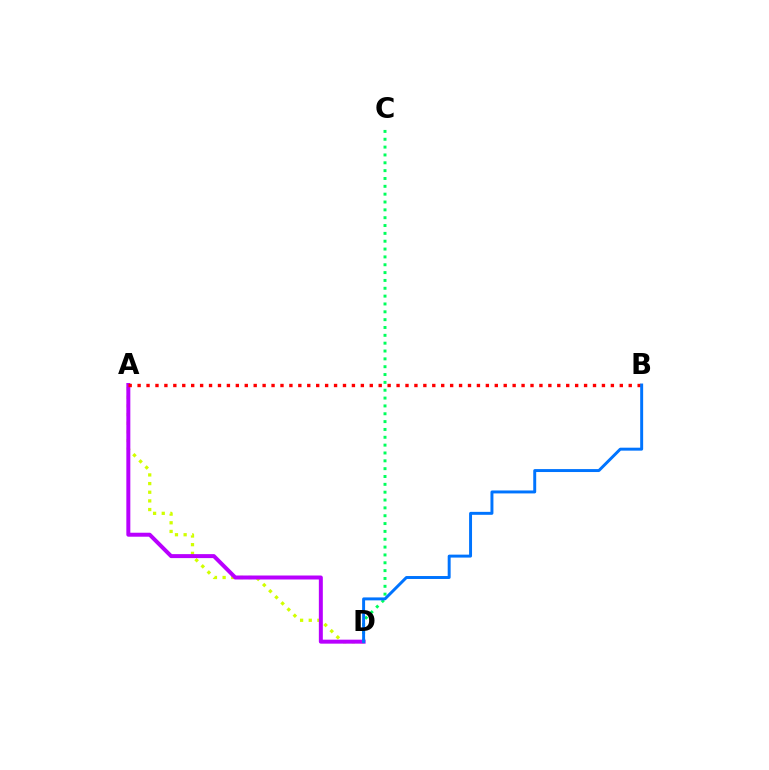{('A', 'D'): [{'color': '#d1ff00', 'line_style': 'dotted', 'thickness': 2.35}, {'color': '#b900ff', 'line_style': 'solid', 'thickness': 2.87}], ('C', 'D'): [{'color': '#00ff5c', 'line_style': 'dotted', 'thickness': 2.13}], ('A', 'B'): [{'color': '#ff0000', 'line_style': 'dotted', 'thickness': 2.43}], ('B', 'D'): [{'color': '#0074ff', 'line_style': 'solid', 'thickness': 2.12}]}